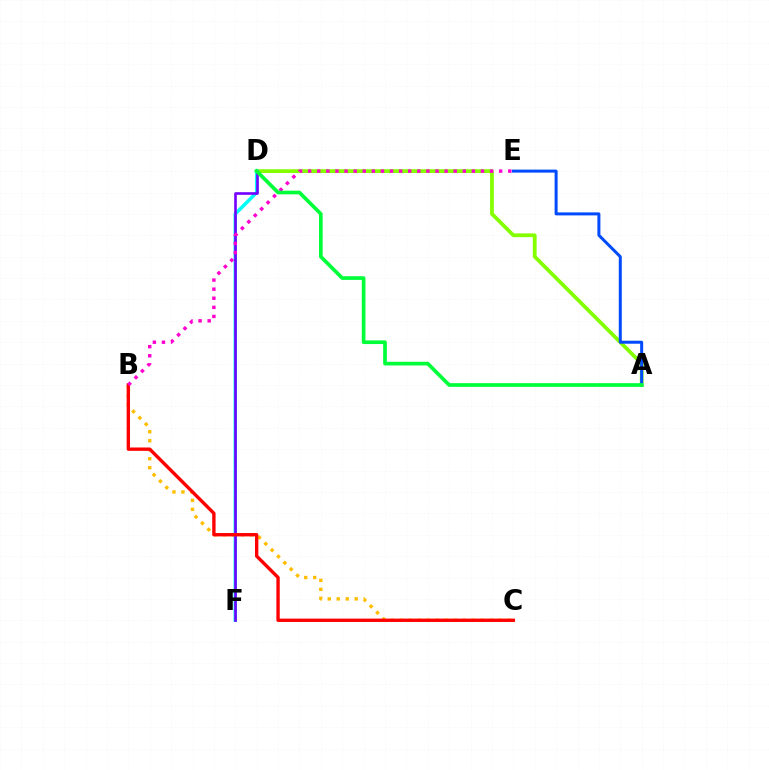{('A', 'D'): [{'color': '#84ff00', 'line_style': 'solid', 'thickness': 2.72}, {'color': '#00ff39', 'line_style': 'solid', 'thickness': 2.65}], ('D', 'F'): [{'color': '#00fff6', 'line_style': 'solid', 'thickness': 2.49}, {'color': '#7200ff', 'line_style': 'solid', 'thickness': 1.89}], ('B', 'C'): [{'color': '#ffbd00', 'line_style': 'dotted', 'thickness': 2.44}, {'color': '#ff0000', 'line_style': 'solid', 'thickness': 2.42}], ('A', 'E'): [{'color': '#004bff', 'line_style': 'solid', 'thickness': 2.17}], ('B', 'E'): [{'color': '#ff00cf', 'line_style': 'dotted', 'thickness': 2.47}]}